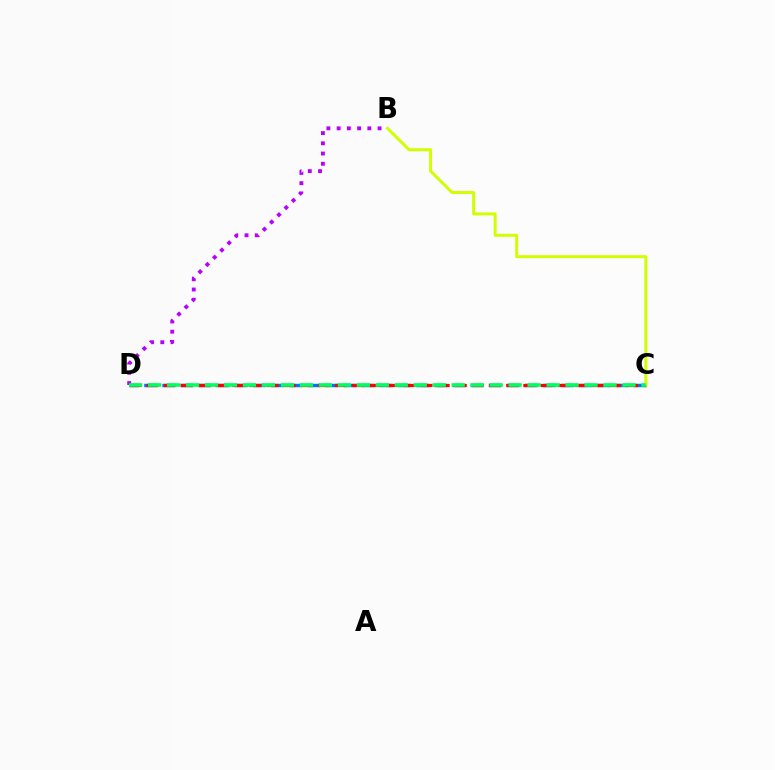{('C', 'D'): [{'color': '#0074ff', 'line_style': 'dashed', 'thickness': 2.46}, {'color': '#ff0000', 'line_style': 'dashed', 'thickness': 2.33}, {'color': '#00ff5c', 'line_style': 'dashed', 'thickness': 2.58}], ('B', 'D'): [{'color': '#b900ff', 'line_style': 'dotted', 'thickness': 2.78}], ('B', 'C'): [{'color': '#d1ff00', 'line_style': 'solid', 'thickness': 2.14}]}